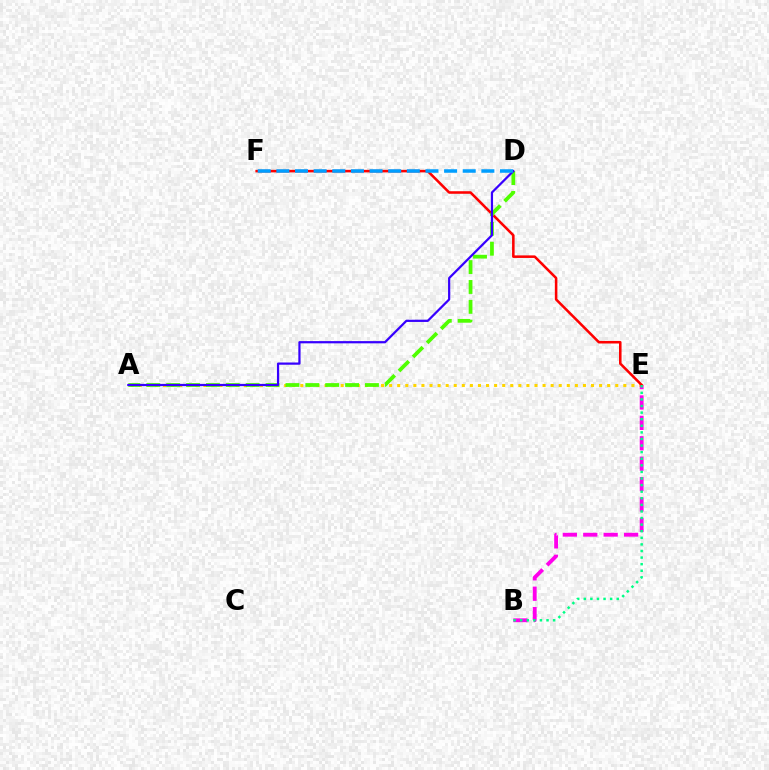{('A', 'E'): [{'color': '#ffd500', 'line_style': 'dotted', 'thickness': 2.19}], ('B', 'E'): [{'color': '#ff00ed', 'line_style': 'dashed', 'thickness': 2.77}, {'color': '#00ff86', 'line_style': 'dotted', 'thickness': 1.79}], ('E', 'F'): [{'color': '#ff0000', 'line_style': 'solid', 'thickness': 1.84}], ('A', 'D'): [{'color': '#4fff00', 'line_style': 'dashed', 'thickness': 2.7}, {'color': '#3700ff', 'line_style': 'solid', 'thickness': 1.6}], ('D', 'F'): [{'color': '#009eff', 'line_style': 'dashed', 'thickness': 2.53}]}